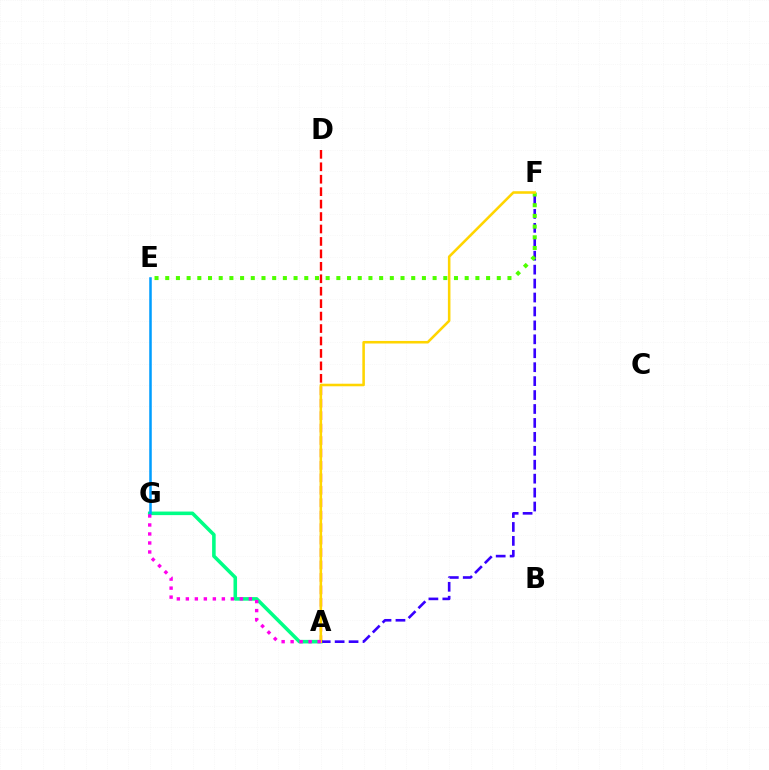{('A', 'G'): [{'color': '#00ff86', 'line_style': 'solid', 'thickness': 2.57}, {'color': '#ff00ed', 'line_style': 'dotted', 'thickness': 2.45}], ('A', 'D'): [{'color': '#ff0000', 'line_style': 'dashed', 'thickness': 1.69}], ('E', 'G'): [{'color': '#009eff', 'line_style': 'solid', 'thickness': 1.83}], ('A', 'F'): [{'color': '#3700ff', 'line_style': 'dashed', 'thickness': 1.89}, {'color': '#ffd500', 'line_style': 'solid', 'thickness': 1.84}], ('E', 'F'): [{'color': '#4fff00', 'line_style': 'dotted', 'thickness': 2.91}]}